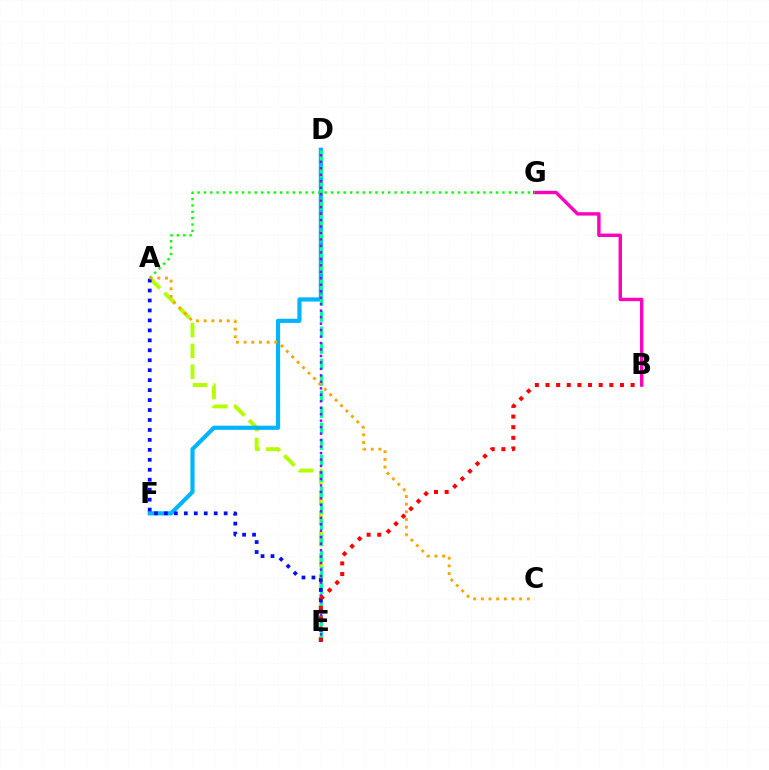{('A', 'E'): [{'color': '#b3ff00', 'line_style': 'dashed', 'thickness': 2.83}, {'color': '#0010ff', 'line_style': 'dotted', 'thickness': 2.71}], ('D', 'F'): [{'color': '#00b5ff', 'line_style': 'solid', 'thickness': 2.99}], ('B', 'G'): [{'color': '#ff00bd', 'line_style': 'solid', 'thickness': 2.45}], ('D', 'E'): [{'color': '#00ff9d', 'line_style': 'dashed', 'thickness': 2.17}, {'color': '#9b00ff', 'line_style': 'dotted', 'thickness': 1.76}], ('A', 'G'): [{'color': '#08ff00', 'line_style': 'dotted', 'thickness': 1.73}], ('B', 'E'): [{'color': '#ff0000', 'line_style': 'dotted', 'thickness': 2.89}], ('A', 'C'): [{'color': '#ffa500', 'line_style': 'dotted', 'thickness': 2.08}]}